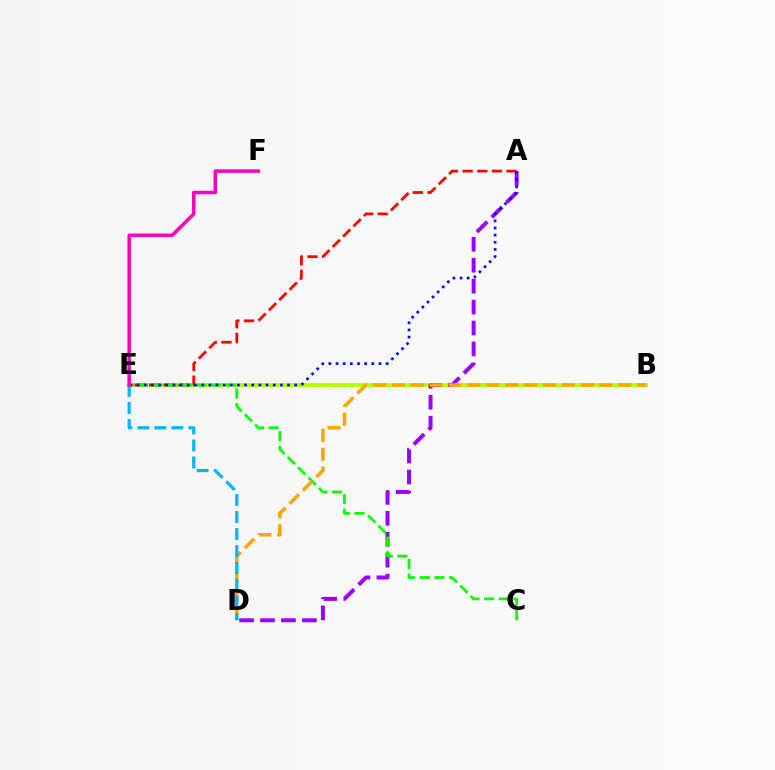{('B', 'E'): [{'color': '#00ff9d', 'line_style': 'dotted', 'thickness': 2.4}, {'color': '#b3ff00', 'line_style': 'solid', 'thickness': 2.8}], ('A', 'E'): [{'color': '#ff0000', 'line_style': 'dashed', 'thickness': 1.99}, {'color': '#0010ff', 'line_style': 'dotted', 'thickness': 1.95}], ('A', 'D'): [{'color': '#9b00ff', 'line_style': 'dashed', 'thickness': 2.84}], ('C', 'E'): [{'color': '#08ff00', 'line_style': 'dashed', 'thickness': 1.99}], ('B', 'D'): [{'color': '#ffa500', 'line_style': 'dashed', 'thickness': 2.57}], ('D', 'E'): [{'color': '#00b5ff', 'line_style': 'dashed', 'thickness': 2.31}], ('E', 'F'): [{'color': '#ff00bd', 'line_style': 'solid', 'thickness': 2.52}]}